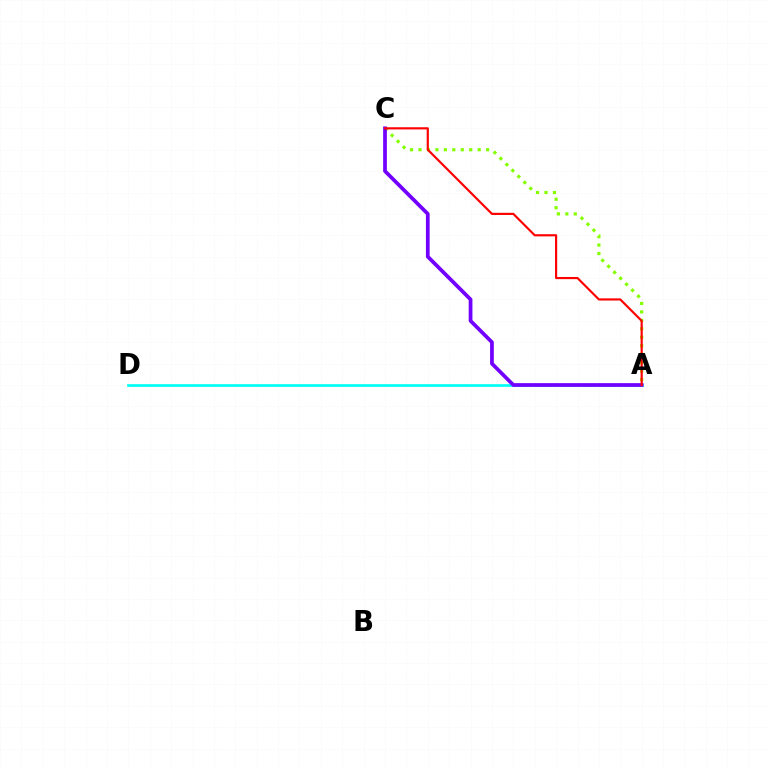{('A', 'D'): [{'color': '#00fff6', 'line_style': 'solid', 'thickness': 1.92}], ('A', 'C'): [{'color': '#84ff00', 'line_style': 'dotted', 'thickness': 2.3}, {'color': '#7200ff', 'line_style': 'solid', 'thickness': 2.69}, {'color': '#ff0000', 'line_style': 'solid', 'thickness': 1.56}]}